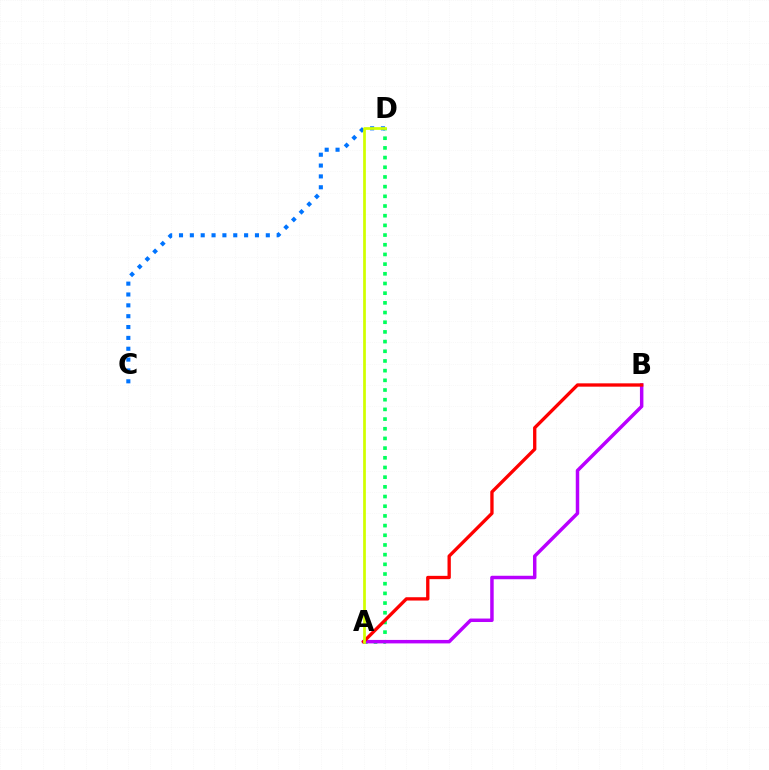{('A', 'D'): [{'color': '#00ff5c', 'line_style': 'dotted', 'thickness': 2.63}, {'color': '#d1ff00', 'line_style': 'solid', 'thickness': 1.97}], ('C', 'D'): [{'color': '#0074ff', 'line_style': 'dotted', 'thickness': 2.95}], ('A', 'B'): [{'color': '#b900ff', 'line_style': 'solid', 'thickness': 2.5}, {'color': '#ff0000', 'line_style': 'solid', 'thickness': 2.39}]}